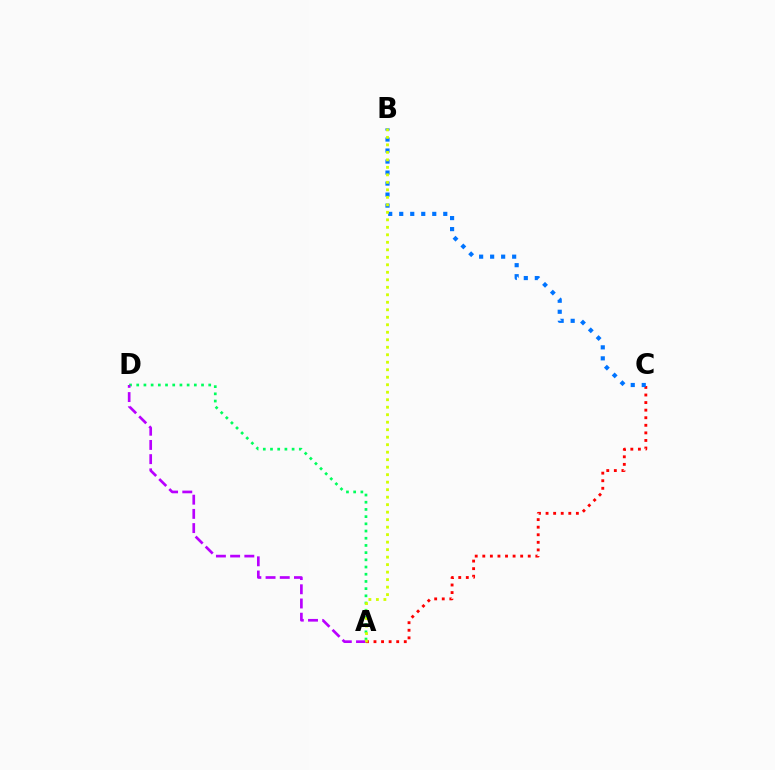{('A', 'D'): [{'color': '#00ff5c', 'line_style': 'dotted', 'thickness': 1.96}, {'color': '#b900ff', 'line_style': 'dashed', 'thickness': 1.93}], ('A', 'C'): [{'color': '#ff0000', 'line_style': 'dotted', 'thickness': 2.06}], ('B', 'C'): [{'color': '#0074ff', 'line_style': 'dotted', 'thickness': 2.99}], ('A', 'B'): [{'color': '#d1ff00', 'line_style': 'dotted', 'thickness': 2.04}]}